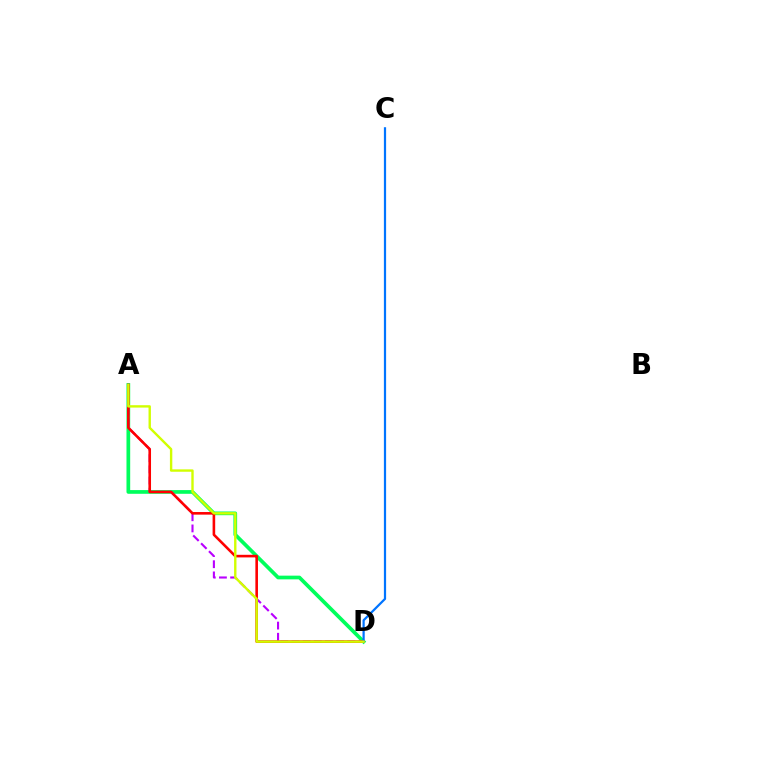{('A', 'D'): [{'color': '#00ff5c', 'line_style': 'solid', 'thickness': 2.67}, {'color': '#b900ff', 'line_style': 'dashed', 'thickness': 1.52}, {'color': '#ff0000', 'line_style': 'solid', 'thickness': 1.87}, {'color': '#d1ff00', 'line_style': 'solid', 'thickness': 1.72}], ('C', 'D'): [{'color': '#0074ff', 'line_style': 'solid', 'thickness': 1.6}]}